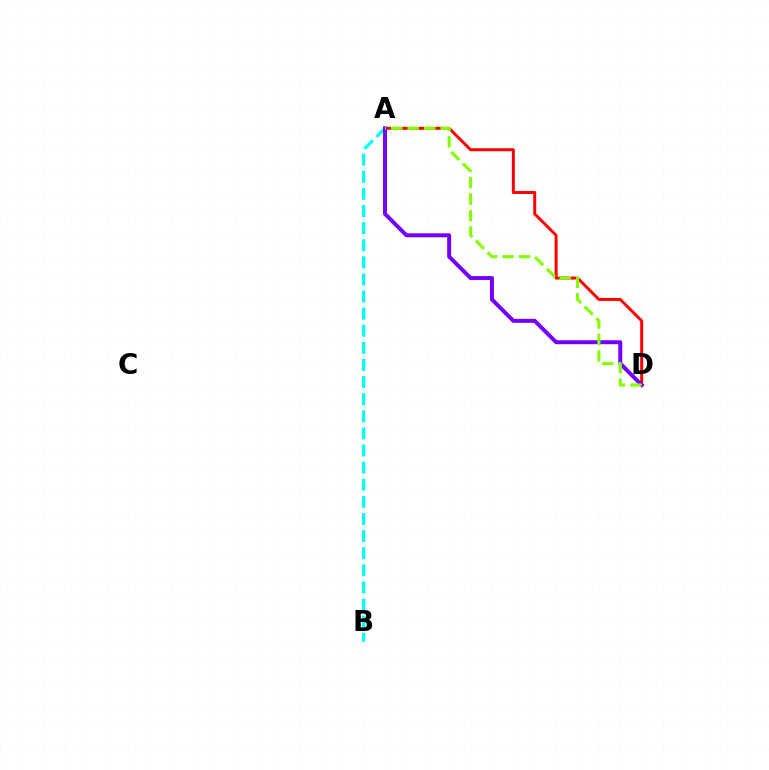{('A', 'D'): [{'color': '#ff0000', 'line_style': 'solid', 'thickness': 2.14}, {'color': '#7200ff', 'line_style': 'solid', 'thickness': 2.86}, {'color': '#84ff00', 'line_style': 'dashed', 'thickness': 2.24}], ('A', 'B'): [{'color': '#00fff6', 'line_style': 'dashed', 'thickness': 2.32}]}